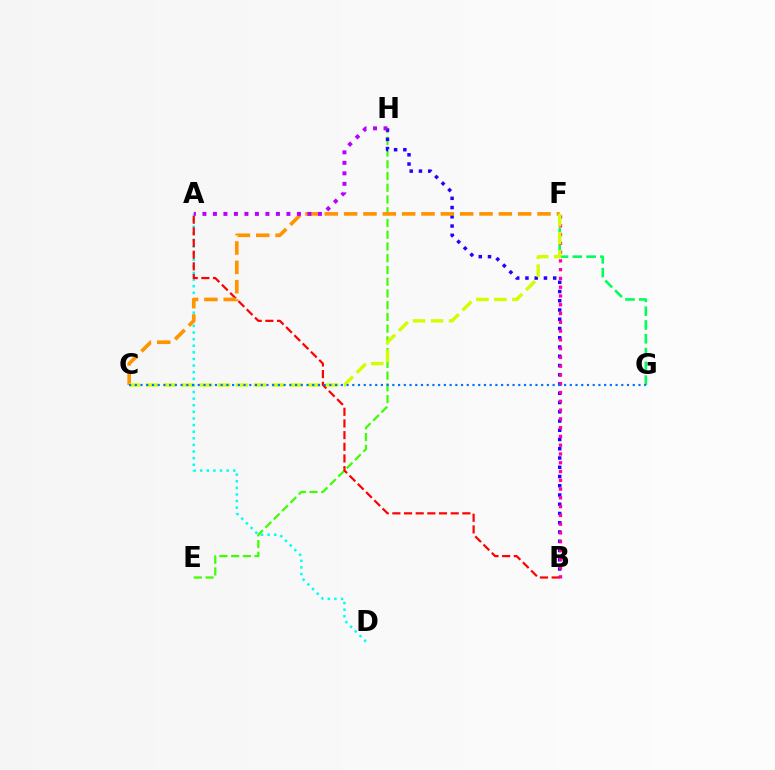{('E', 'H'): [{'color': '#3dff00', 'line_style': 'dashed', 'thickness': 1.59}], ('B', 'H'): [{'color': '#2500ff', 'line_style': 'dotted', 'thickness': 2.51}], ('A', 'D'): [{'color': '#00fff6', 'line_style': 'dotted', 'thickness': 1.8}], ('A', 'B'): [{'color': '#ff0000', 'line_style': 'dashed', 'thickness': 1.58}], ('F', 'G'): [{'color': '#00ff5c', 'line_style': 'dashed', 'thickness': 1.88}], ('C', 'F'): [{'color': '#ff9400', 'line_style': 'dashed', 'thickness': 2.63}, {'color': '#d1ff00', 'line_style': 'dashed', 'thickness': 2.45}], ('B', 'F'): [{'color': '#ff00ac', 'line_style': 'dotted', 'thickness': 2.38}], ('A', 'H'): [{'color': '#b900ff', 'line_style': 'dotted', 'thickness': 2.85}], ('C', 'G'): [{'color': '#0074ff', 'line_style': 'dotted', 'thickness': 1.56}]}